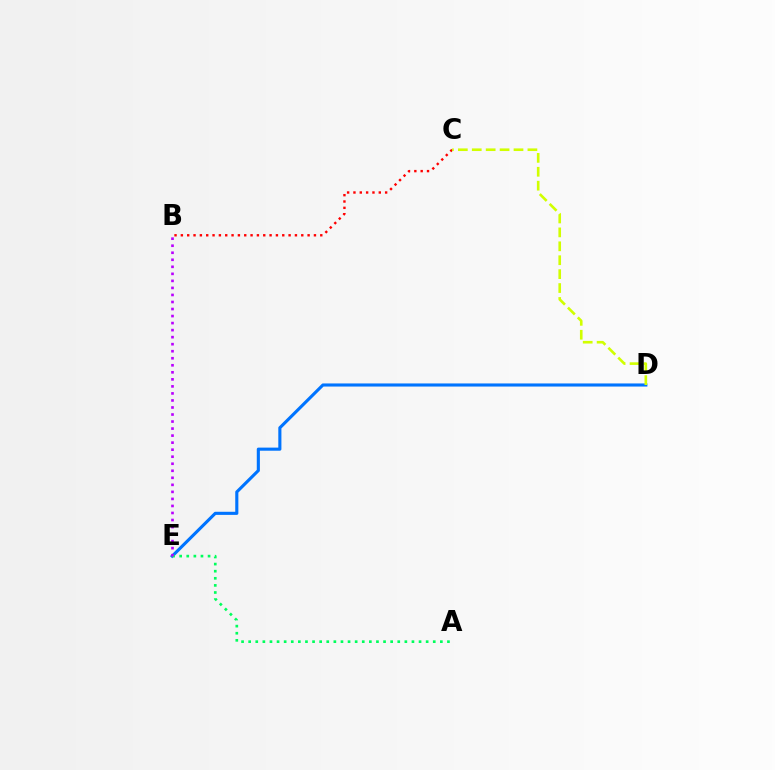{('B', 'C'): [{'color': '#ff0000', 'line_style': 'dotted', 'thickness': 1.72}], ('D', 'E'): [{'color': '#0074ff', 'line_style': 'solid', 'thickness': 2.24}], ('A', 'E'): [{'color': '#00ff5c', 'line_style': 'dotted', 'thickness': 1.93}], ('C', 'D'): [{'color': '#d1ff00', 'line_style': 'dashed', 'thickness': 1.89}], ('B', 'E'): [{'color': '#b900ff', 'line_style': 'dotted', 'thickness': 1.91}]}